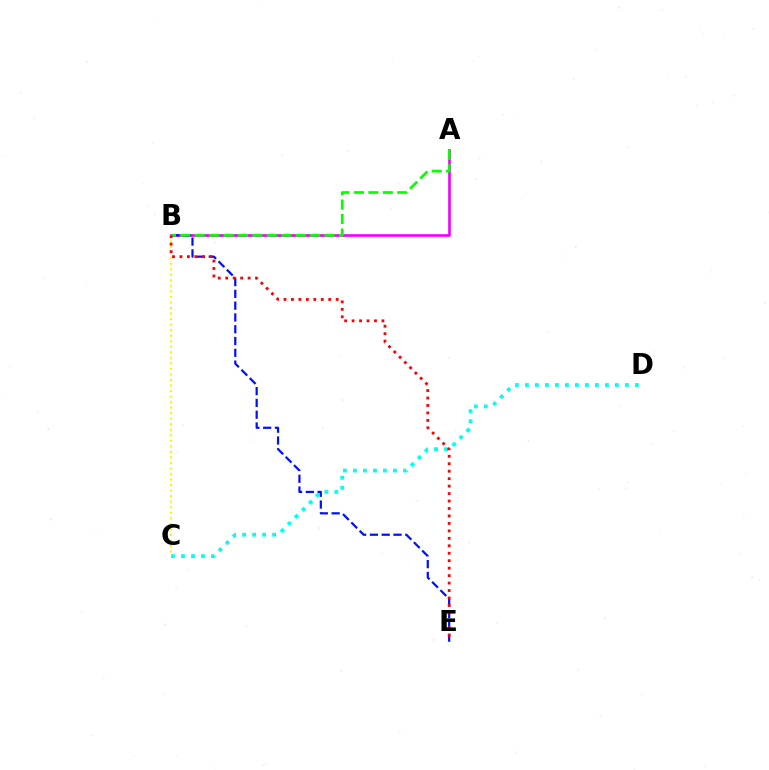{('A', 'B'): [{'color': '#ee00ff', 'line_style': 'solid', 'thickness': 1.9}, {'color': '#08ff00', 'line_style': 'dashed', 'thickness': 1.96}], ('B', 'E'): [{'color': '#0010ff', 'line_style': 'dashed', 'thickness': 1.6}, {'color': '#ff0000', 'line_style': 'dotted', 'thickness': 2.03}], ('B', 'C'): [{'color': '#fcf500', 'line_style': 'dotted', 'thickness': 1.5}], ('C', 'D'): [{'color': '#00fff6', 'line_style': 'dotted', 'thickness': 2.72}]}